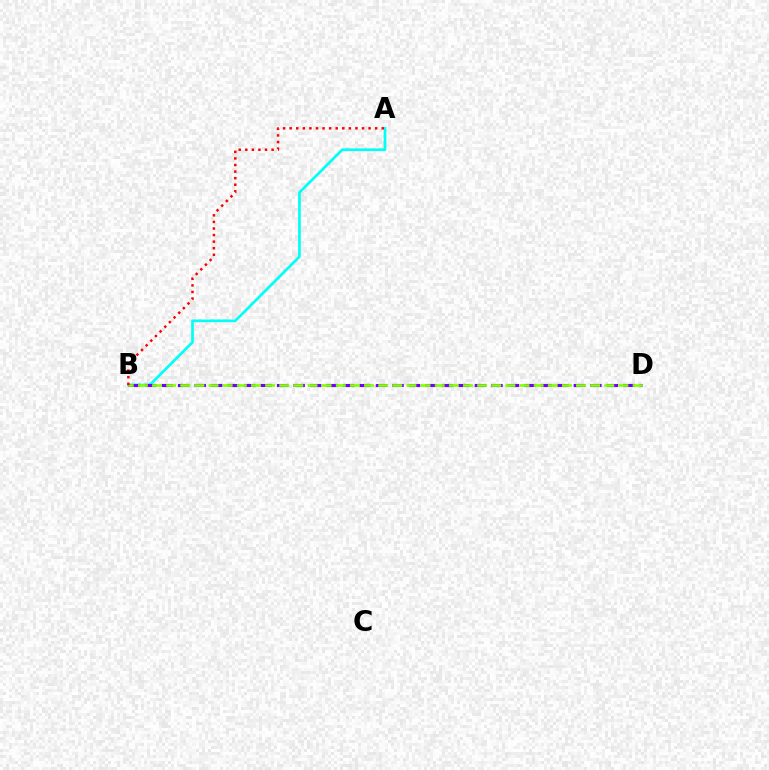{('A', 'B'): [{'color': '#00fff6', 'line_style': 'solid', 'thickness': 1.93}, {'color': '#ff0000', 'line_style': 'dotted', 'thickness': 1.79}], ('B', 'D'): [{'color': '#7200ff', 'line_style': 'dashed', 'thickness': 2.24}, {'color': '#84ff00', 'line_style': 'dashed', 'thickness': 1.92}]}